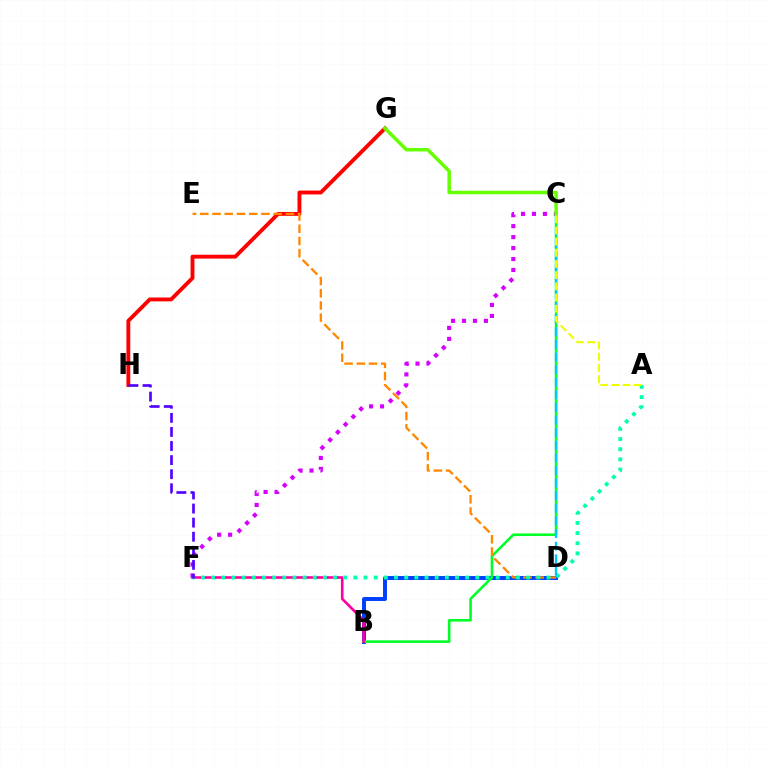{('B', 'D'): [{'color': '#003fff', 'line_style': 'solid', 'thickness': 2.85}], ('B', 'C'): [{'color': '#00ff27', 'line_style': 'solid', 'thickness': 1.87}], ('G', 'H'): [{'color': '#ff0000', 'line_style': 'solid', 'thickness': 2.78}], ('C', 'F'): [{'color': '#d600ff', 'line_style': 'dotted', 'thickness': 2.98}], ('D', 'E'): [{'color': '#ff8800', 'line_style': 'dashed', 'thickness': 1.66}], ('B', 'F'): [{'color': '#ff00a0', 'line_style': 'solid', 'thickness': 1.91}], ('A', 'F'): [{'color': '#00ffaf', 'line_style': 'dotted', 'thickness': 2.76}], ('C', 'D'): [{'color': '#00c7ff', 'line_style': 'dashed', 'thickness': 1.71}], ('C', 'G'): [{'color': '#66ff00', 'line_style': 'solid', 'thickness': 2.51}], ('F', 'H'): [{'color': '#4f00ff', 'line_style': 'dashed', 'thickness': 1.91}], ('A', 'C'): [{'color': '#eeff00', 'line_style': 'dashed', 'thickness': 1.52}]}